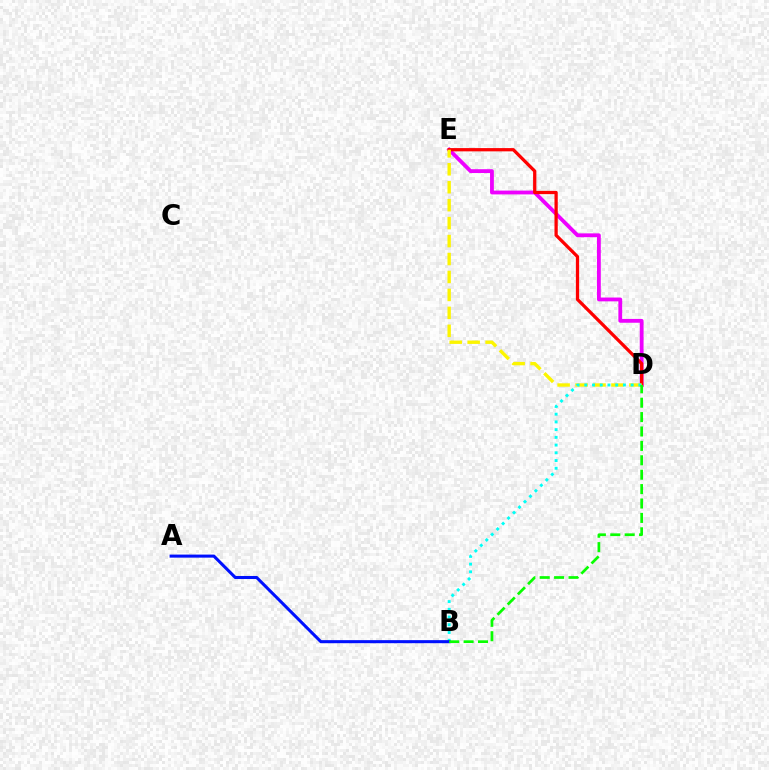{('D', 'E'): [{'color': '#ee00ff', 'line_style': 'solid', 'thickness': 2.75}, {'color': '#ff0000', 'line_style': 'solid', 'thickness': 2.35}, {'color': '#fcf500', 'line_style': 'dashed', 'thickness': 2.44}], ('B', 'D'): [{'color': '#00fff6', 'line_style': 'dotted', 'thickness': 2.1}, {'color': '#08ff00', 'line_style': 'dashed', 'thickness': 1.96}], ('A', 'B'): [{'color': '#0010ff', 'line_style': 'solid', 'thickness': 2.2}]}